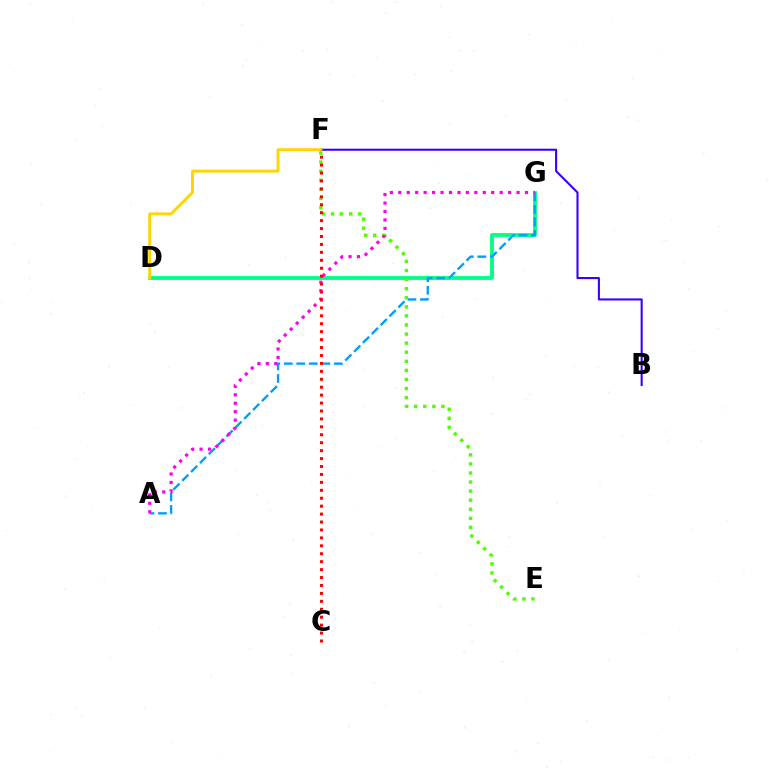{('D', 'G'): [{'color': '#00ff86', 'line_style': 'solid', 'thickness': 2.75}], ('A', 'G'): [{'color': '#009eff', 'line_style': 'dashed', 'thickness': 1.7}, {'color': '#ff00ed', 'line_style': 'dotted', 'thickness': 2.3}], ('E', 'F'): [{'color': '#4fff00', 'line_style': 'dotted', 'thickness': 2.47}], ('B', 'F'): [{'color': '#3700ff', 'line_style': 'solid', 'thickness': 1.51}], ('D', 'F'): [{'color': '#ffd500', 'line_style': 'solid', 'thickness': 2.12}], ('C', 'F'): [{'color': '#ff0000', 'line_style': 'dotted', 'thickness': 2.15}]}